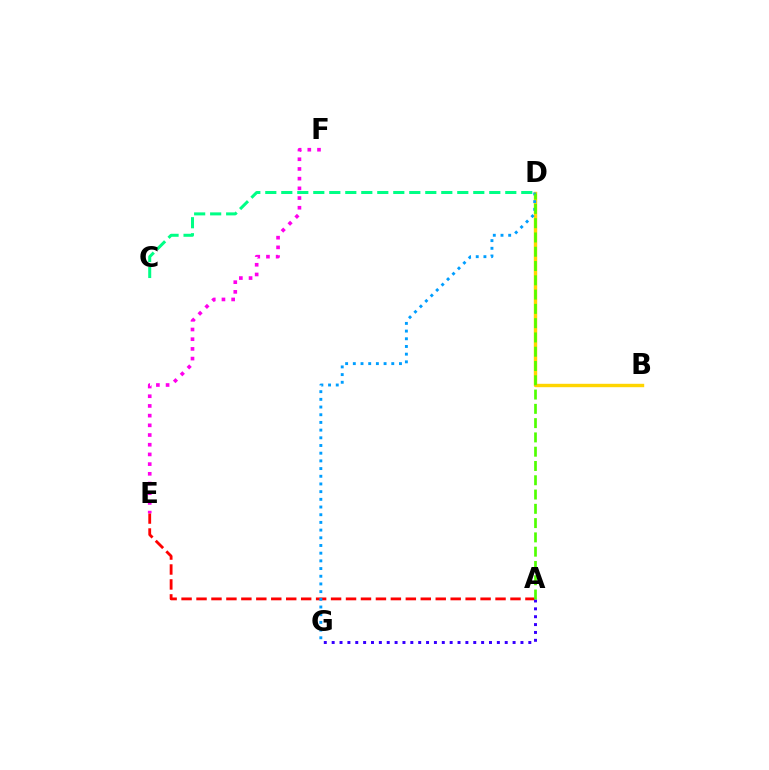{('A', 'E'): [{'color': '#ff0000', 'line_style': 'dashed', 'thickness': 2.03}], ('C', 'D'): [{'color': '#00ff86', 'line_style': 'dashed', 'thickness': 2.17}], ('A', 'G'): [{'color': '#3700ff', 'line_style': 'dotted', 'thickness': 2.14}], ('B', 'D'): [{'color': '#ffd500', 'line_style': 'solid', 'thickness': 2.45}], ('E', 'F'): [{'color': '#ff00ed', 'line_style': 'dotted', 'thickness': 2.63}], ('D', 'G'): [{'color': '#009eff', 'line_style': 'dotted', 'thickness': 2.09}], ('A', 'D'): [{'color': '#4fff00', 'line_style': 'dashed', 'thickness': 1.94}]}